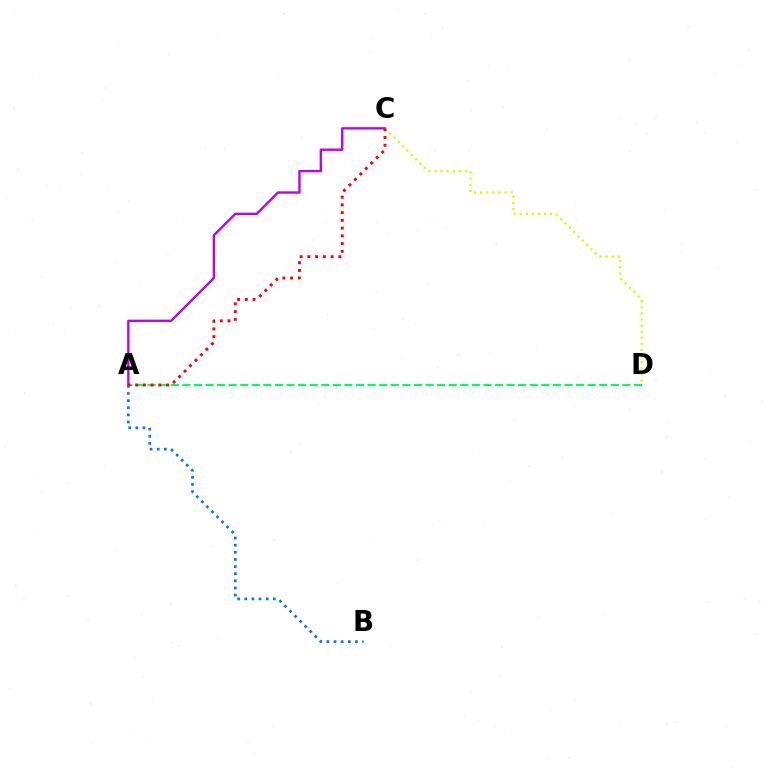{('A', 'D'): [{'color': '#00ff5c', 'line_style': 'dashed', 'thickness': 1.57}], ('A', 'B'): [{'color': '#0074ff', 'line_style': 'dotted', 'thickness': 1.94}], ('A', 'C'): [{'color': '#b900ff', 'line_style': 'solid', 'thickness': 1.7}, {'color': '#ff0000', 'line_style': 'dotted', 'thickness': 2.1}], ('C', 'D'): [{'color': '#d1ff00', 'line_style': 'dotted', 'thickness': 1.66}]}